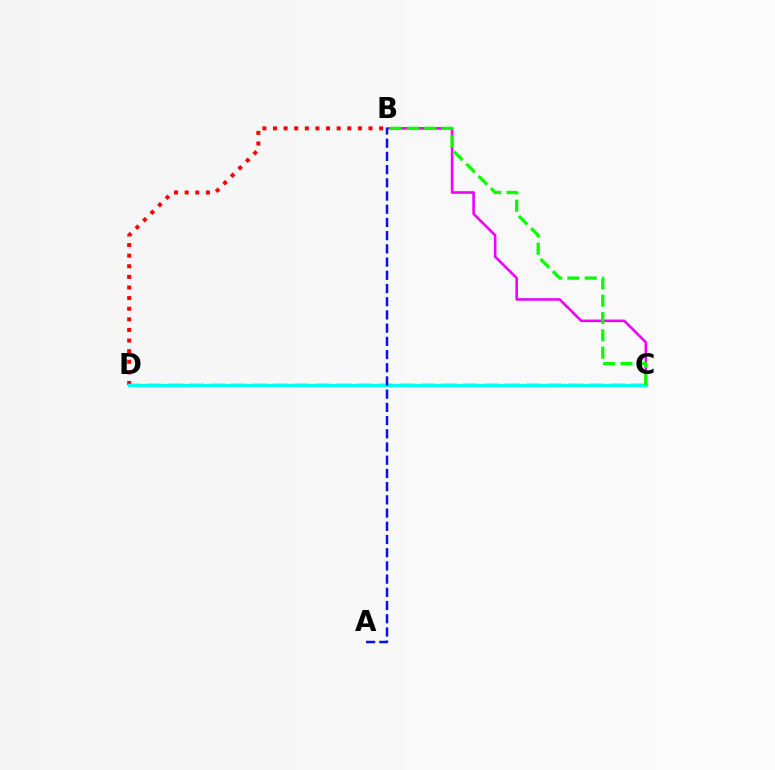{('C', 'D'): [{'color': '#fcf500', 'line_style': 'dashed', 'thickness': 2.86}, {'color': '#00fff6', 'line_style': 'solid', 'thickness': 2.35}], ('B', 'C'): [{'color': '#ee00ff', 'line_style': 'solid', 'thickness': 1.87}, {'color': '#08ff00', 'line_style': 'dashed', 'thickness': 2.35}], ('B', 'D'): [{'color': '#ff0000', 'line_style': 'dotted', 'thickness': 2.88}], ('A', 'B'): [{'color': '#0010ff', 'line_style': 'dashed', 'thickness': 1.79}]}